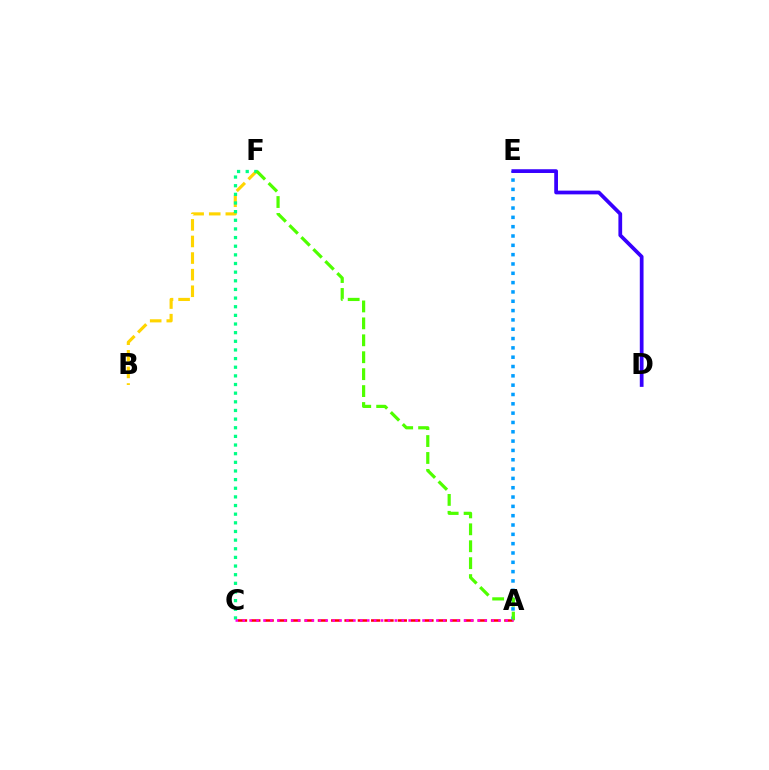{('B', 'F'): [{'color': '#ffd500', 'line_style': 'dashed', 'thickness': 2.25}], ('A', 'C'): [{'color': '#ff0000', 'line_style': 'dashed', 'thickness': 1.81}, {'color': '#ff00ed', 'line_style': 'dotted', 'thickness': 1.88}], ('A', 'E'): [{'color': '#009eff', 'line_style': 'dotted', 'thickness': 2.53}], ('C', 'F'): [{'color': '#00ff86', 'line_style': 'dotted', 'thickness': 2.35}], ('D', 'E'): [{'color': '#3700ff', 'line_style': 'solid', 'thickness': 2.69}], ('A', 'F'): [{'color': '#4fff00', 'line_style': 'dashed', 'thickness': 2.3}]}